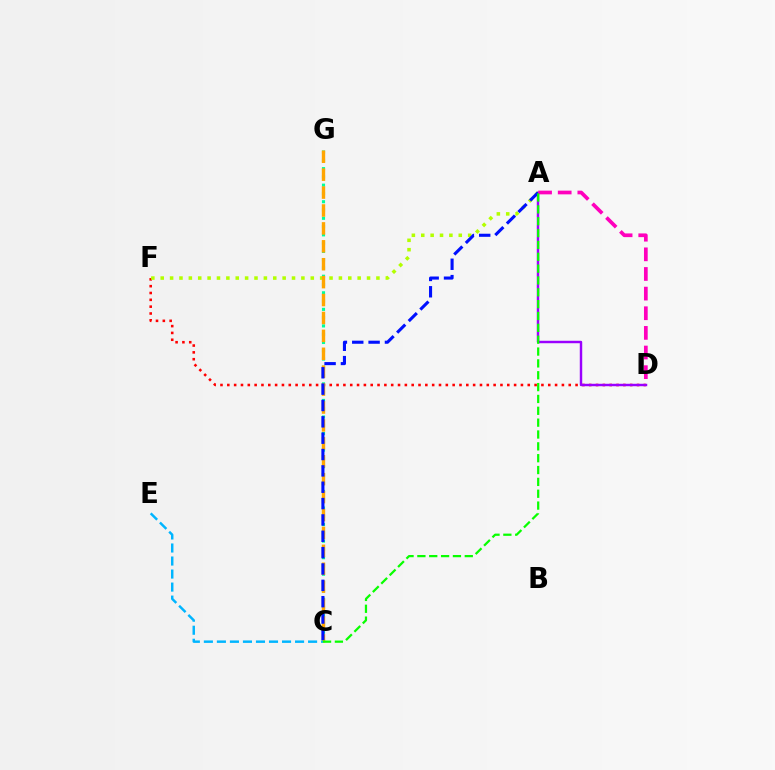{('D', 'F'): [{'color': '#ff0000', 'line_style': 'dotted', 'thickness': 1.86}], ('A', 'D'): [{'color': '#9b00ff', 'line_style': 'solid', 'thickness': 1.76}, {'color': '#ff00bd', 'line_style': 'dashed', 'thickness': 2.67}], ('C', 'G'): [{'color': '#00ff9d', 'line_style': 'dotted', 'thickness': 2.25}, {'color': '#ffa500', 'line_style': 'dashed', 'thickness': 2.43}], ('A', 'F'): [{'color': '#b3ff00', 'line_style': 'dotted', 'thickness': 2.55}], ('C', 'E'): [{'color': '#00b5ff', 'line_style': 'dashed', 'thickness': 1.77}], ('A', 'C'): [{'color': '#0010ff', 'line_style': 'dashed', 'thickness': 2.22}, {'color': '#08ff00', 'line_style': 'dashed', 'thickness': 1.61}]}